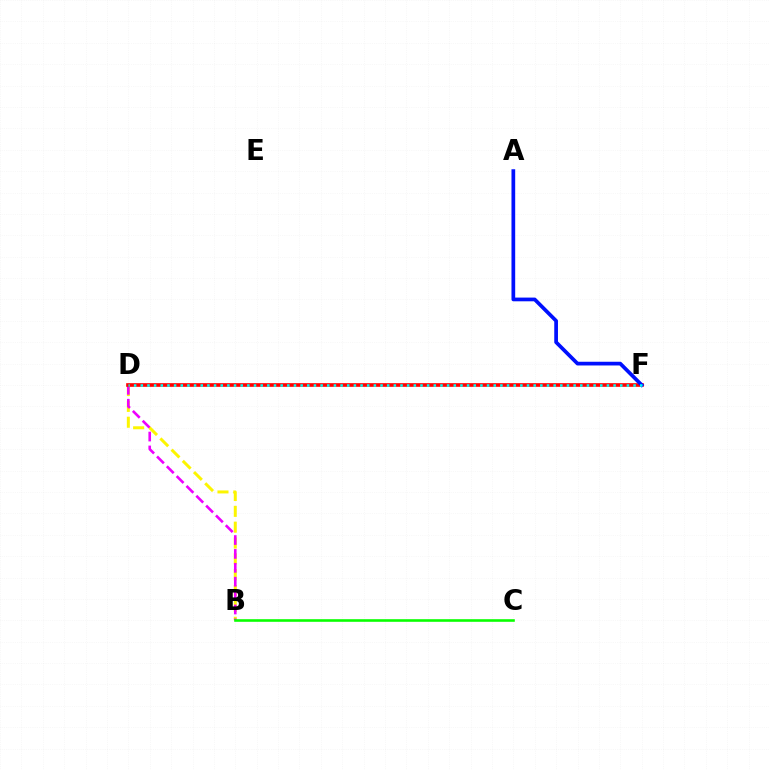{('B', 'D'): [{'color': '#fcf500', 'line_style': 'dashed', 'thickness': 2.15}, {'color': '#ee00ff', 'line_style': 'dashed', 'thickness': 1.89}], ('D', 'F'): [{'color': '#ff0000', 'line_style': 'solid', 'thickness': 2.63}, {'color': '#00fff6', 'line_style': 'dotted', 'thickness': 1.81}], ('A', 'F'): [{'color': '#0010ff', 'line_style': 'solid', 'thickness': 2.67}], ('B', 'C'): [{'color': '#08ff00', 'line_style': 'solid', 'thickness': 1.87}]}